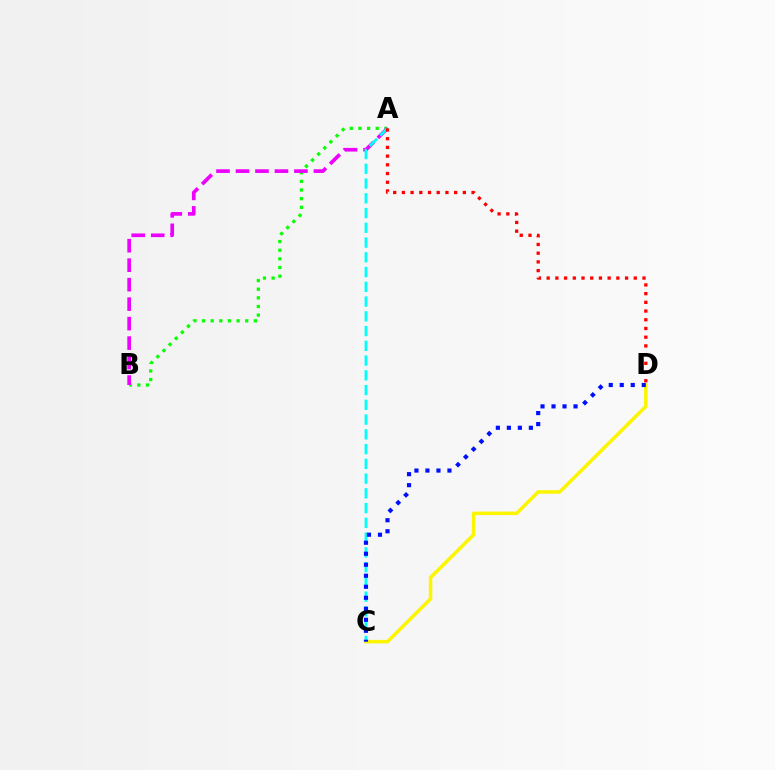{('A', 'B'): [{'color': '#08ff00', 'line_style': 'dotted', 'thickness': 2.35}, {'color': '#ee00ff', 'line_style': 'dashed', 'thickness': 2.65}], ('C', 'D'): [{'color': '#fcf500', 'line_style': 'solid', 'thickness': 2.52}, {'color': '#0010ff', 'line_style': 'dotted', 'thickness': 2.99}], ('A', 'C'): [{'color': '#00fff6', 'line_style': 'dashed', 'thickness': 2.0}], ('A', 'D'): [{'color': '#ff0000', 'line_style': 'dotted', 'thickness': 2.37}]}